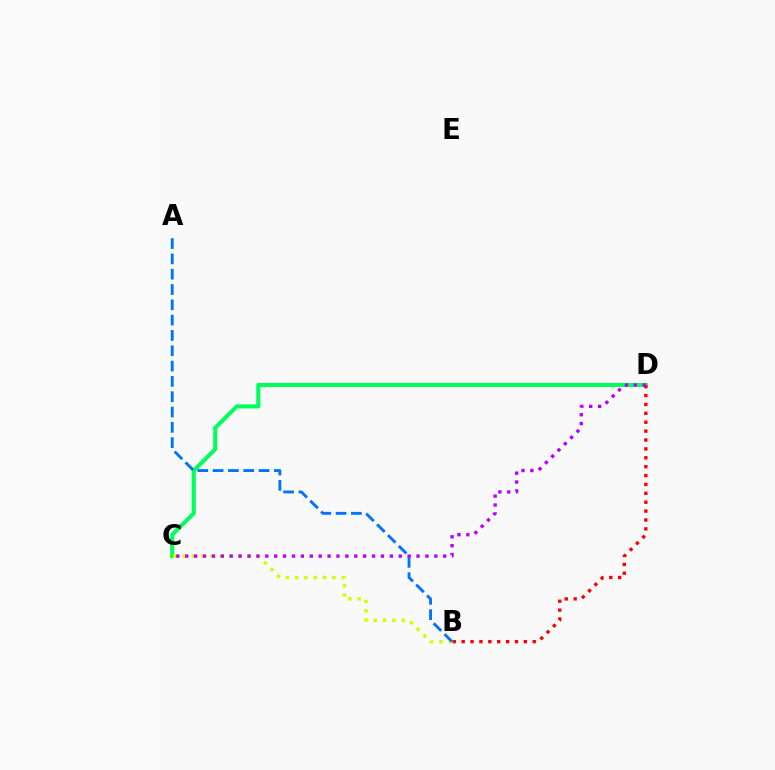{('C', 'D'): [{'color': '#00ff5c', 'line_style': 'solid', 'thickness': 2.95}, {'color': '#b900ff', 'line_style': 'dotted', 'thickness': 2.42}], ('B', 'D'): [{'color': '#ff0000', 'line_style': 'dotted', 'thickness': 2.41}], ('B', 'C'): [{'color': '#d1ff00', 'line_style': 'dotted', 'thickness': 2.54}], ('A', 'B'): [{'color': '#0074ff', 'line_style': 'dashed', 'thickness': 2.08}]}